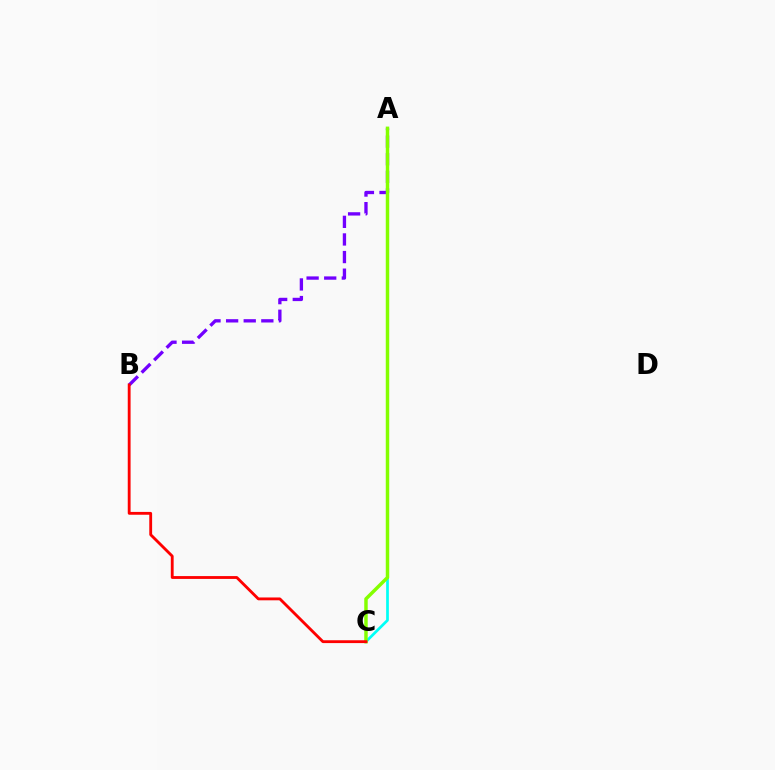{('A', 'C'): [{'color': '#00fff6', 'line_style': 'solid', 'thickness': 1.95}, {'color': '#84ff00', 'line_style': 'solid', 'thickness': 2.49}], ('A', 'B'): [{'color': '#7200ff', 'line_style': 'dashed', 'thickness': 2.39}], ('B', 'C'): [{'color': '#ff0000', 'line_style': 'solid', 'thickness': 2.04}]}